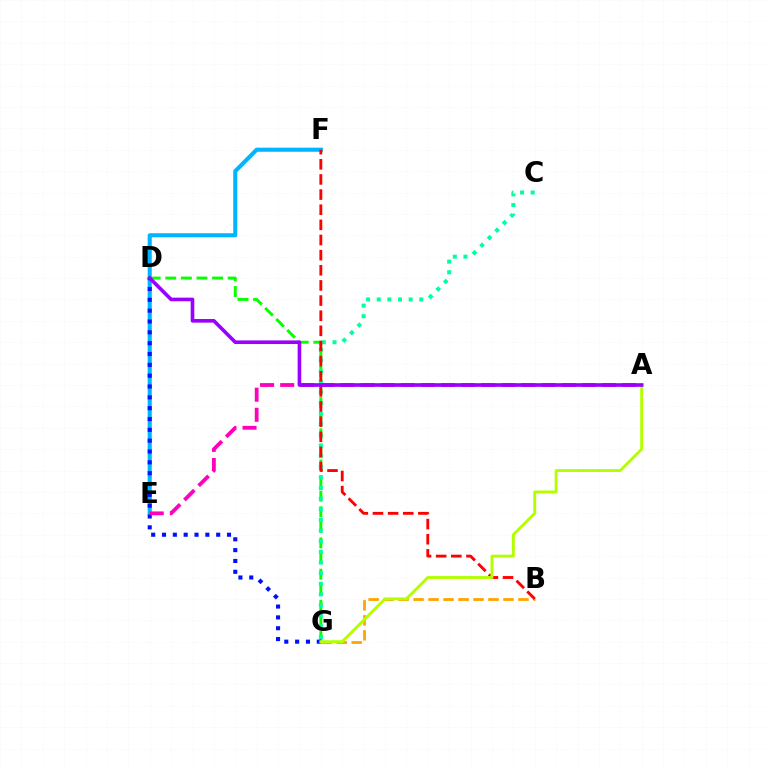{('B', 'G'): [{'color': '#ffa500', 'line_style': 'dashed', 'thickness': 2.04}], ('D', 'G'): [{'color': '#08ff00', 'line_style': 'dashed', 'thickness': 2.12}, {'color': '#0010ff', 'line_style': 'dotted', 'thickness': 2.94}], ('E', 'F'): [{'color': '#00b5ff', 'line_style': 'solid', 'thickness': 2.95}], ('C', 'G'): [{'color': '#00ff9d', 'line_style': 'dotted', 'thickness': 2.89}], ('B', 'F'): [{'color': '#ff0000', 'line_style': 'dashed', 'thickness': 2.06}], ('A', 'E'): [{'color': '#ff00bd', 'line_style': 'dashed', 'thickness': 2.73}], ('A', 'G'): [{'color': '#b3ff00', 'line_style': 'solid', 'thickness': 2.09}], ('A', 'D'): [{'color': '#9b00ff', 'line_style': 'solid', 'thickness': 2.61}]}